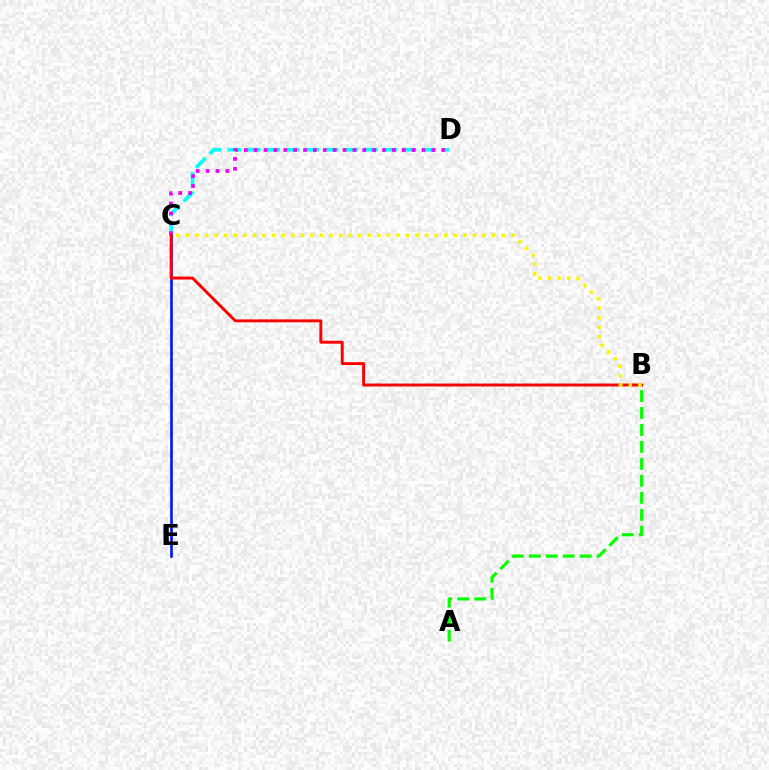{('A', 'B'): [{'color': '#08ff00', 'line_style': 'dashed', 'thickness': 2.3}], ('C', 'E'): [{'color': '#0010ff', 'line_style': 'solid', 'thickness': 1.88}], ('C', 'D'): [{'color': '#00fff6', 'line_style': 'dashed', 'thickness': 2.65}, {'color': '#ee00ff', 'line_style': 'dotted', 'thickness': 2.68}], ('B', 'C'): [{'color': '#ff0000', 'line_style': 'solid', 'thickness': 2.1}, {'color': '#fcf500', 'line_style': 'dotted', 'thickness': 2.6}]}